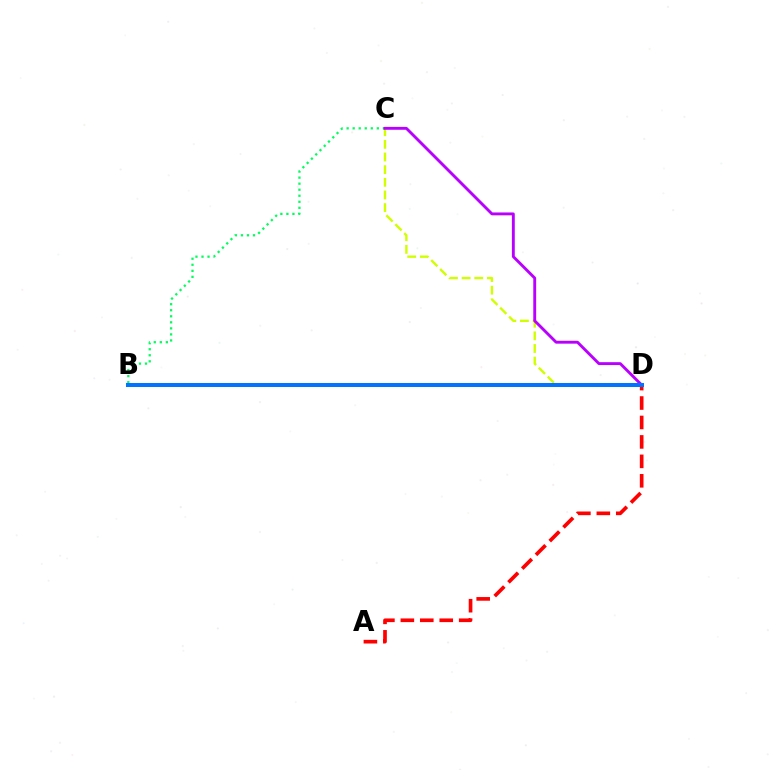{('C', 'D'): [{'color': '#d1ff00', 'line_style': 'dashed', 'thickness': 1.72}, {'color': '#b900ff', 'line_style': 'solid', 'thickness': 2.07}], ('B', 'C'): [{'color': '#00ff5c', 'line_style': 'dotted', 'thickness': 1.64}], ('A', 'D'): [{'color': '#ff0000', 'line_style': 'dashed', 'thickness': 2.64}], ('B', 'D'): [{'color': '#0074ff', 'line_style': 'solid', 'thickness': 2.87}]}